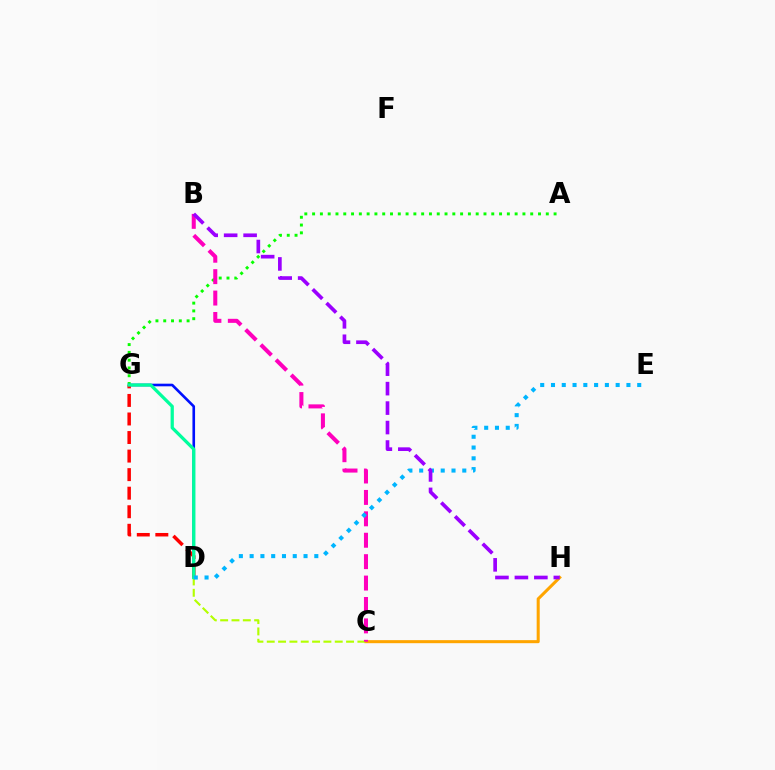{('C', 'H'): [{'color': '#ffa500', 'line_style': 'solid', 'thickness': 2.19}], ('A', 'G'): [{'color': '#08ff00', 'line_style': 'dotted', 'thickness': 2.12}], ('D', 'G'): [{'color': '#0010ff', 'line_style': 'solid', 'thickness': 1.89}, {'color': '#ff0000', 'line_style': 'dashed', 'thickness': 2.52}, {'color': '#00ff9d', 'line_style': 'solid', 'thickness': 2.34}], ('C', 'D'): [{'color': '#b3ff00', 'line_style': 'dashed', 'thickness': 1.54}], ('B', 'C'): [{'color': '#ff00bd', 'line_style': 'dashed', 'thickness': 2.91}], ('D', 'E'): [{'color': '#00b5ff', 'line_style': 'dotted', 'thickness': 2.93}], ('B', 'H'): [{'color': '#9b00ff', 'line_style': 'dashed', 'thickness': 2.64}]}